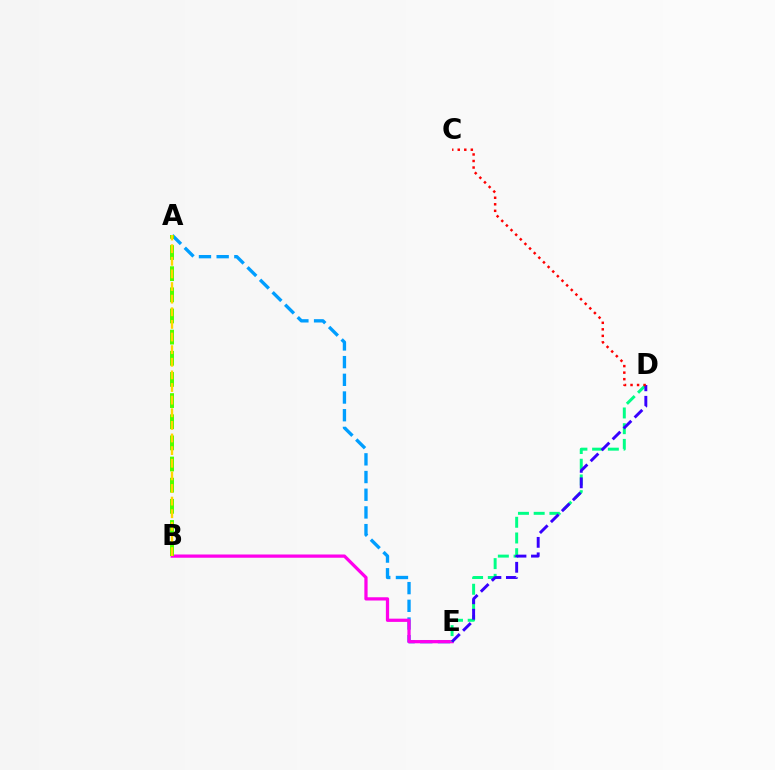{('A', 'E'): [{'color': '#009eff', 'line_style': 'dashed', 'thickness': 2.4}], ('B', 'E'): [{'color': '#ff00ed', 'line_style': 'solid', 'thickness': 2.34}], ('D', 'E'): [{'color': '#00ff86', 'line_style': 'dashed', 'thickness': 2.14}, {'color': '#3700ff', 'line_style': 'dashed', 'thickness': 2.1}], ('C', 'D'): [{'color': '#ff0000', 'line_style': 'dotted', 'thickness': 1.77}], ('A', 'B'): [{'color': '#4fff00', 'line_style': 'dashed', 'thickness': 2.87}, {'color': '#ffd500', 'line_style': 'dashed', 'thickness': 1.71}]}